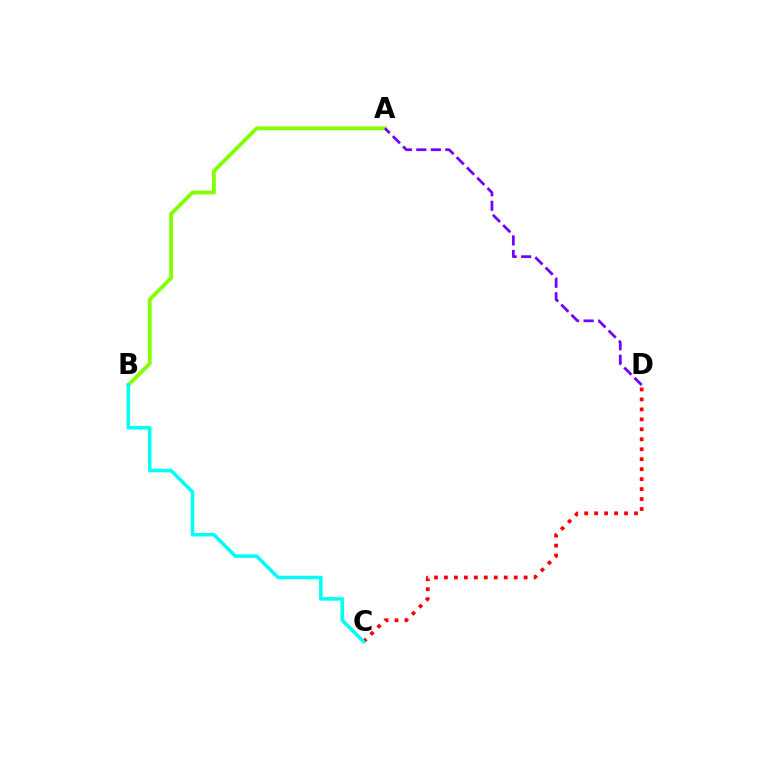{('C', 'D'): [{'color': '#ff0000', 'line_style': 'dotted', 'thickness': 2.71}], ('A', 'B'): [{'color': '#84ff00', 'line_style': 'solid', 'thickness': 2.76}], ('B', 'C'): [{'color': '#00fff6', 'line_style': 'solid', 'thickness': 2.55}], ('A', 'D'): [{'color': '#7200ff', 'line_style': 'dashed', 'thickness': 1.97}]}